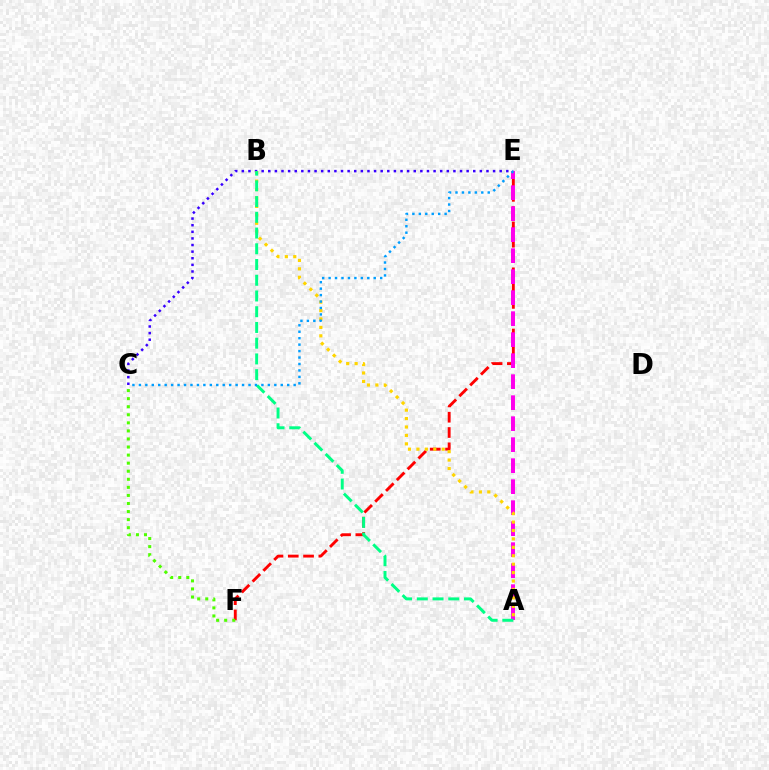{('E', 'F'): [{'color': '#ff0000', 'line_style': 'dashed', 'thickness': 2.08}], ('C', 'E'): [{'color': '#3700ff', 'line_style': 'dotted', 'thickness': 1.8}, {'color': '#009eff', 'line_style': 'dotted', 'thickness': 1.75}], ('A', 'E'): [{'color': '#ff00ed', 'line_style': 'dashed', 'thickness': 2.85}], ('C', 'F'): [{'color': '#4fff00', 'line_style': 'dotted', 'thickness': 2.19}], ('A', 'B'): [{'color': '#ffd500', 'line_style': 'dotted', 'thickness': 2.29}, {'color': '#00ff86', 'line_style': 'dashed', 'thickness': 2.14}]}